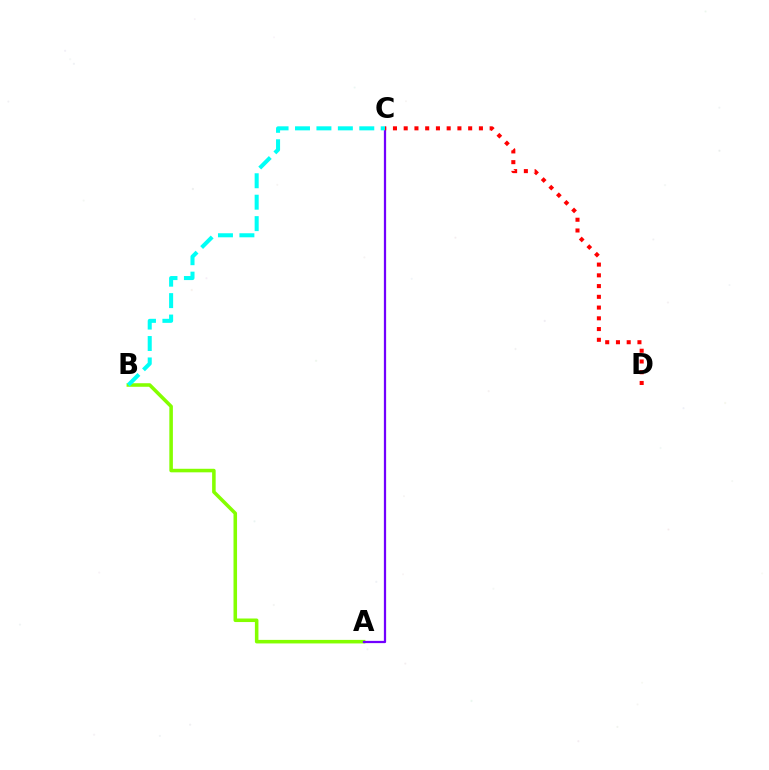{('A', 'B'): [{'color': '#84ff00', 'line_style': 'solid', 'thickness': 2.56}], ('A', 'C'): [{'color': '#7200ff', 'line_style': 'solid', 'thickness': 1.62}], ('C', 'D'): [{'color': '#ff0000', 'line_style': 'dotted', 'thickness': 2.92}], ('B', 'C'): [{'color': '#00fff6', 'line_style': 'dashed', 'thickness': 2.91}]}